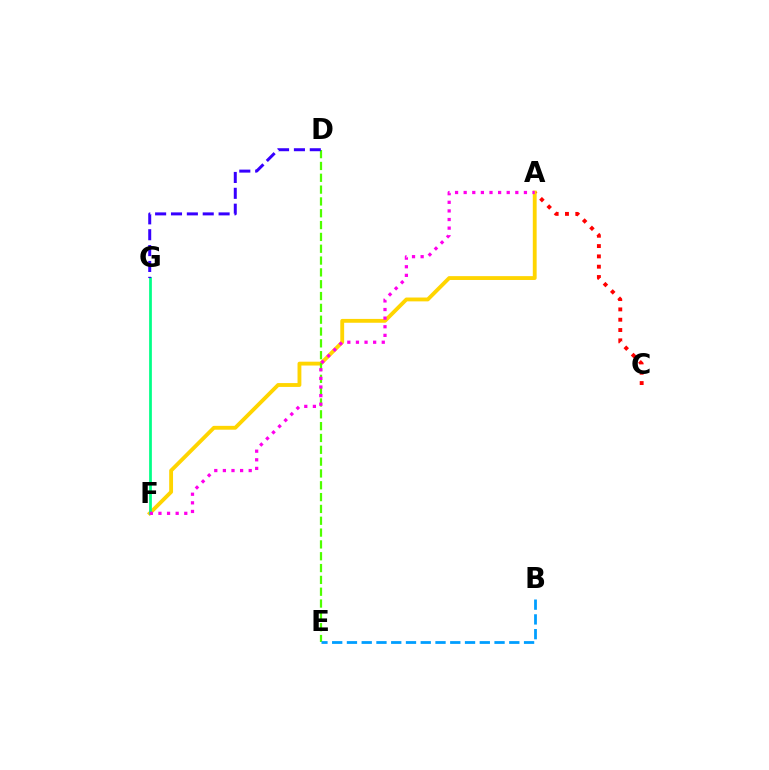{('A', 'C'): [{'color': '#ff0000', 'line_style': 'dotted', 'thickness': 2.8}], ('A', 'F'): [{'color': '#ffd500', 'line_style': 'solid', 'thickness': 2.77}, {'color': '#ff00ed', 'line_style': 'dotted', 'thickness': 2.34}], ('D', 'E'): [{'color': '#4fff00', 'line_style': 'dashed', 'thickness': 1.61}], ('F', 'G'): [{'color': '#00ff86', 'line_style': 'solid', 'thickness': 1.97}], ('D', 'G'): [{'color': '#3700ff', 'line_style': 'dashed', 'thickness': 2.16}], ('B', 'E'): [{'color': '#009eff', 'line_style': 'dashed', 'thickness': 2.01}]}